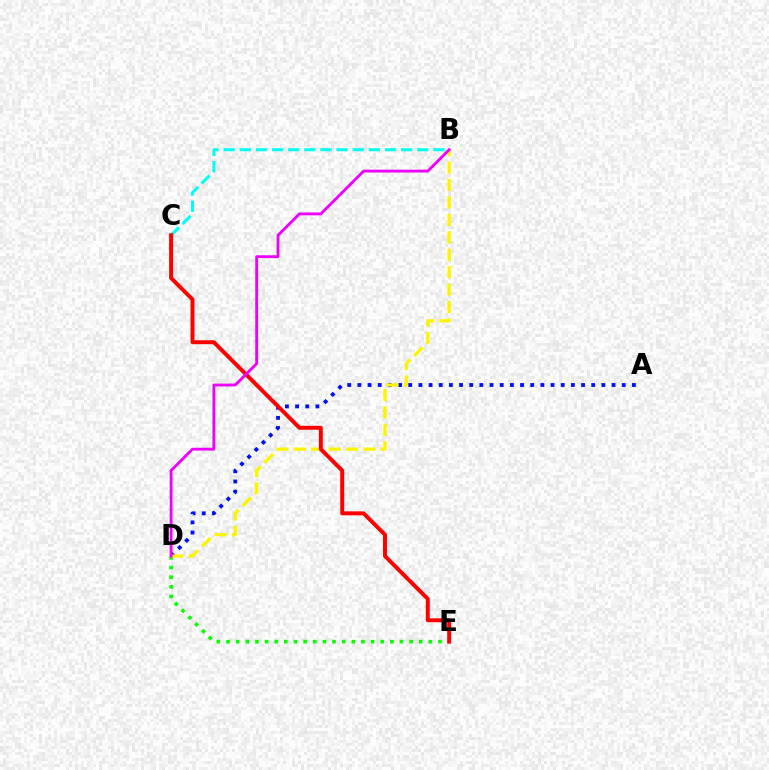{('B', 'C'): [{'color': '#00fff6', 'line_style': 'dashed', 'thickness': 2.19}], ('D', 'E'): [{'color': '#08ff00', 'line_style': 'dotted', 'thickness': 2.62}], ('A', 'D'): [{'color': '#0010ff', 'line_style': 'dotted', 'thickness': 2.76}], ('B', 'D'): [{'color': '#fcf500', 'line_style': 'dashed', 'thickness': 2.37}, {'color': '#ee00ff', 'line_style': 'solid', 'thickness': 2.05}], ('C', 'E'): [{'color': '#ff0000', 'line_style': 'solid', 'thickness': 2.85}]}